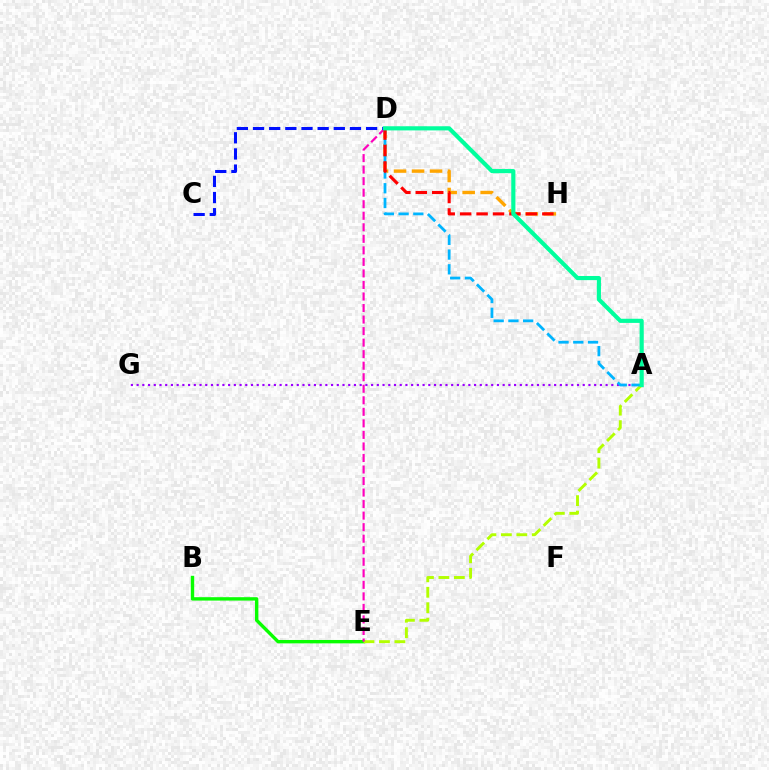{('B', 'E'): [{'color': '#08ff00', 'line_style': 'solid', 'thickness': 2.44}], ('A', 'E'): [{'color': '#b3ff00', 'line_style': 'dashed', 'thickness': 2.1}], ('D', 'H'): [{'color': '#ffa500', 'line_style': 'dashed', 'thickness': 2.45}, {'color': '#ff0000', 'line_style': 'dashed', 'thickness': 2.23}], ('A', 'G'): [{'color': '#9b00ff', 'line_style': 'dotted', 'thickness': 1.55}], ('D', 'E'): [{'color': '#ff00bd', 'line_style': 'dashed', 'thickness': 1.57}], ('A', 'D'): [{'color': '#00b5ff', 'line_style': 'dashed', 'thickness': 2.0}, {'color': '#00ff9d', 'line_style': 'solid', 'thickness': 2.98}], ('C', 'D'): [{'color': '#0010ff', 'line_style': 'dashed', 'thickness': 2.19}]}